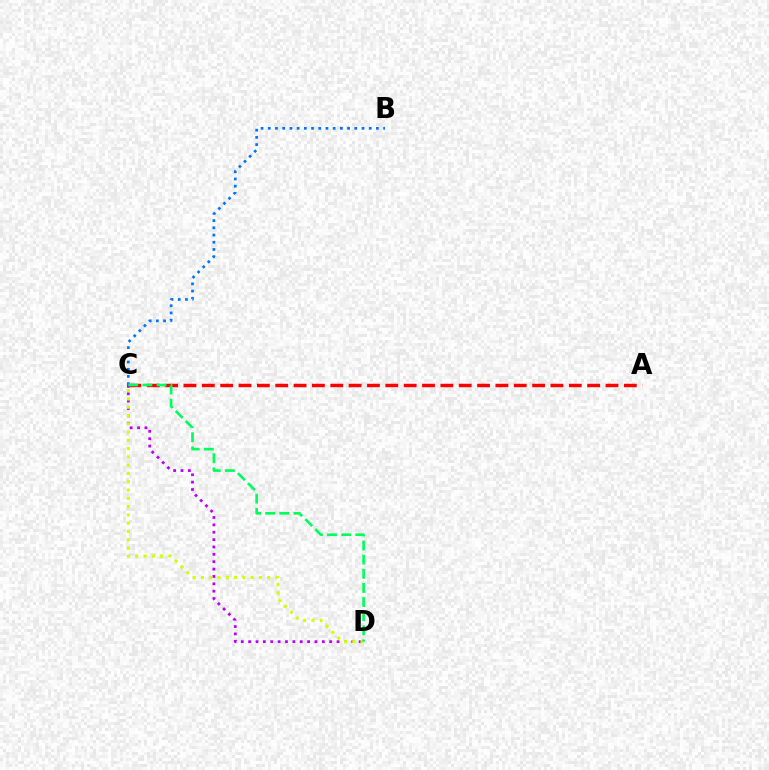{('A', 'C'): [{'color': '#ff0000', 'line_style': 'dashed', 'thickness': 2.49}], ('C', 'D'): [{'color': '#b900ff', 'line_style': 'dotted', 'thickness': 2.0}, {'color': '#d1ff00', 'line_style': 'dotted', 'thickness': 2.25}, {'color': '#00ff5c', 'line_style': 'dashed', 'thickness': 1.92}], ('B', 'C'): [{'color': '#0074ff', 'line_style': 'dotted', 'thickness': 1.96}]}